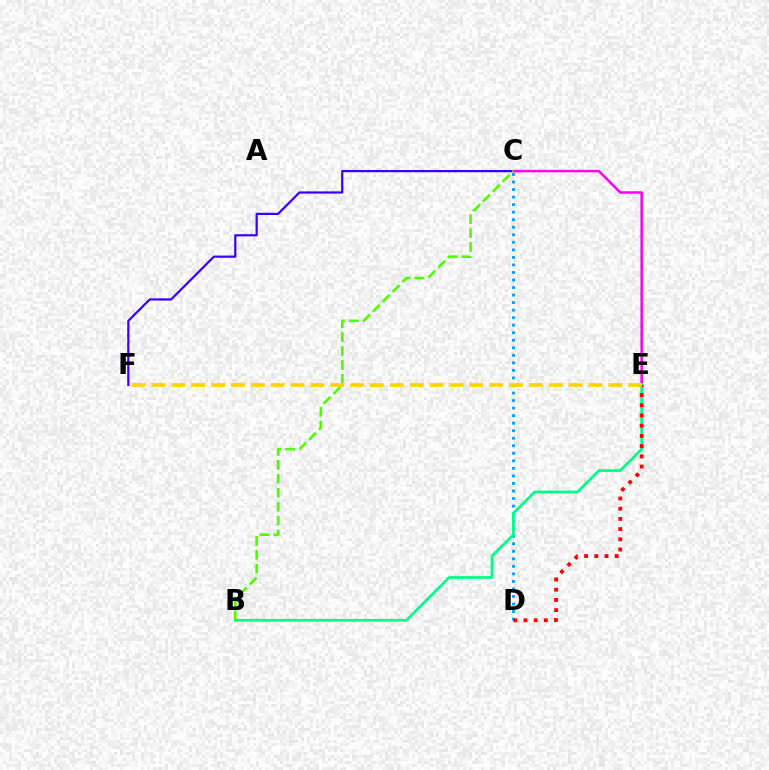{('C', 'F'): [{'color': '#3700ff', 'line_style': 'solid', 'thickness': 1.59}], ('C', 'D'): [{'color': '#009eff', 'line_style': 'dotted', 'thickness': 2.05}], ('C', 'E'): [{'color': '#ff00ed', 'line_style': 'solid', 'thickness': 1.81}], ('B', 'E'): [{'color': '#00ff86', 'line_style': 'solid', 'thickness': 1.98}], ('D', 'E'): [{'color': '#ff0000', 'line_style': 'dotted', 'thickness': 2.77}], ('B', 'C'): [{'color': '#4fff00', 'line_style': 'dashed', 'thickness': 1.89}], ('E', 'F'): [{'color': '#ffd500', 'line_style': 'dashed', 'thickness': 2.7}]}